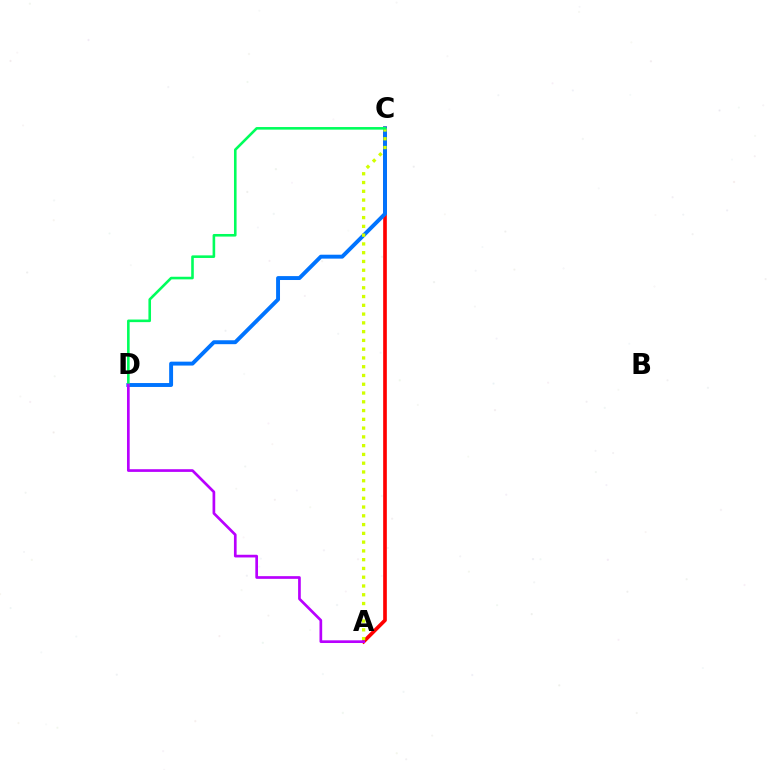{('A', 'C'): [{'color': '#ff0000', 'line_style': 'solid', 'thickness': 2.64}, {'color': '#d1ff00', 'line_style': 'dotted', 'thickness': 2.38}], ('C', 'D'): [{'color': '#0074ff', 'line_style': 'solid', 'thickness': 2.82}, {'color': '#00ff5c', 'line_style': 'solid', 'thickness': 1.87}], ('A', 'D'): [{'color': '#b900ff', 'line_style': 'solid', 'thickness': 1.94}]}